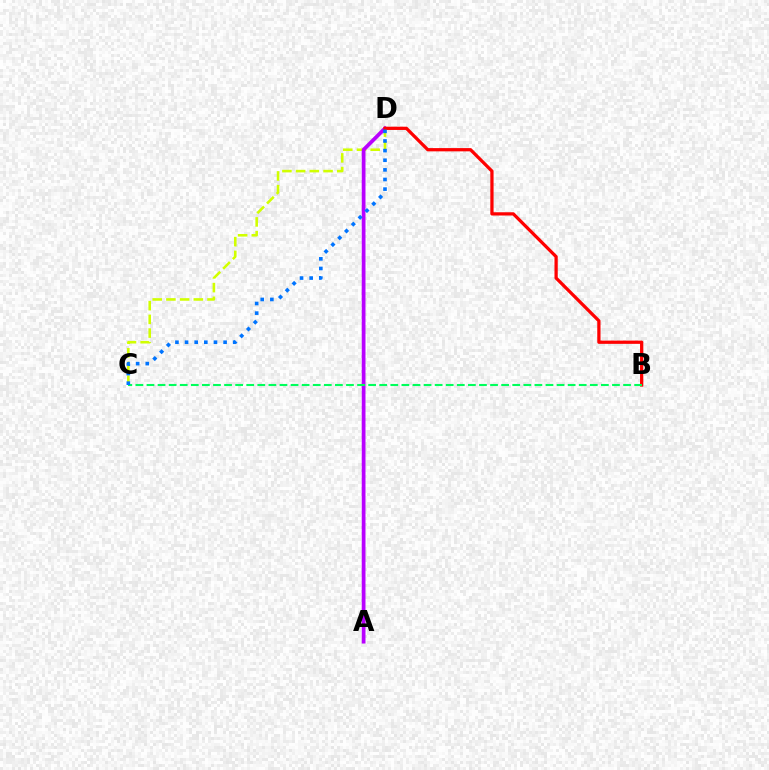{('C', 'D'): [{'color': '#d1ff00', 'line_style': 'dashed', 'thickness': 1.86}, {'color': '#0074ff', 'line_style': 'dotted', 'thickness': 2.62}], ('A', 'D'): [{'color': '#b900ff', 'line_style': 'solid', 'thickness': 2.7}], ('B', 'D'): [{'color': '#ff0000', 'line_style': 'solid', 'thickness': 2.34}], ('B', 'C'): [{'color': '#00ff5c', 'line_style': 'dashed', 'thickness': 1.51}]}